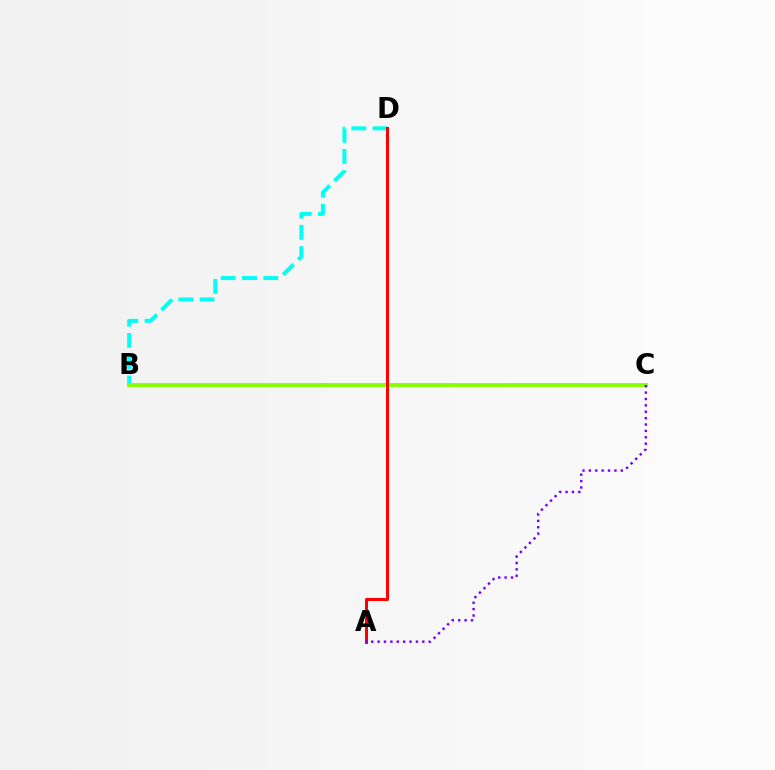{('B', 'D'): [{'color': '#00fff6', 'line_style': 'dashed', 'thickness': 2.89}], ('B', 'C'): [{'color': '#84ff00', 'line_style': 'solid', 'thickness': 2.77}], ('A', 'D'): [{'color': '#ff0000', 'line_style': 'solid', 'thickness': 2.2}], ('A', 'C'): [{'color': '#7200ff', 'line_style': 'dotted', 'thickness': 1.74}]}